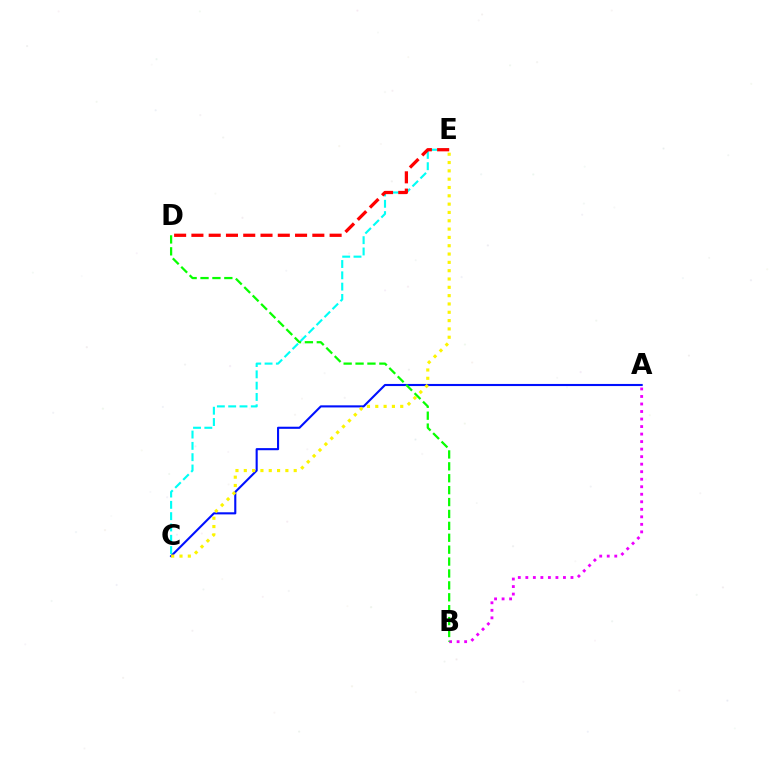{('C', 'E'): [{'color': '#00fff6', 'line_style': 'dashed', 'thickness': 1.54}, {'color': '#fcf500', 'line_style': 'dotted', 'thickness': 2.26}], ('A', 'B'): [{'color': '#ee00ff', 'line_style': 'dotted', 'thickness': 2.04}], ('A', 'C'): [{'color': '#0010ff', 'line_style': 'solid', 'thickness': 1.52}], ('B', 'D'): [{'color': '#08ff00', 'line_style': 'dashed', 'thickness': 1.62}], ('D', 'E'): [{'color': '#ff0000', 'line_style': 'dashed', 'thickness': 2.35}]}